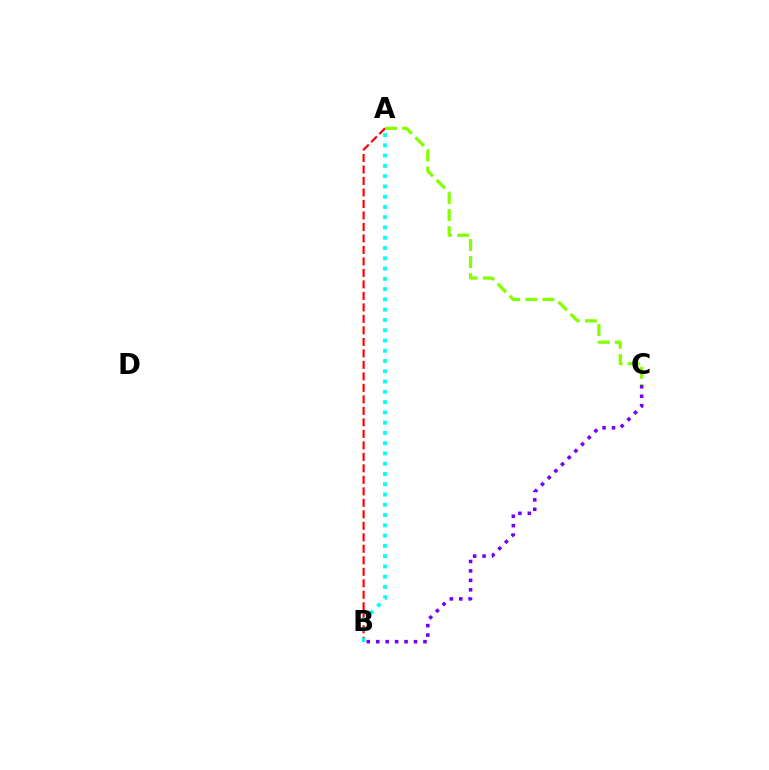{('A', 'B'): [{'color': '#ff0000', 'line_style': 'dashed', 'thickness': 1.56}, {'color': '#00fff6', 'line_style': 'dotted', 'thickness': 2.79}], ('B', 'C'): [{'color': '#7200ff', 'line_style': 'dotted', 'thickness': 2.56}], ('A', 'C'): [{'color': '#84ff00', 'line_style': 'dashed', 'thickness': 2.33}]}